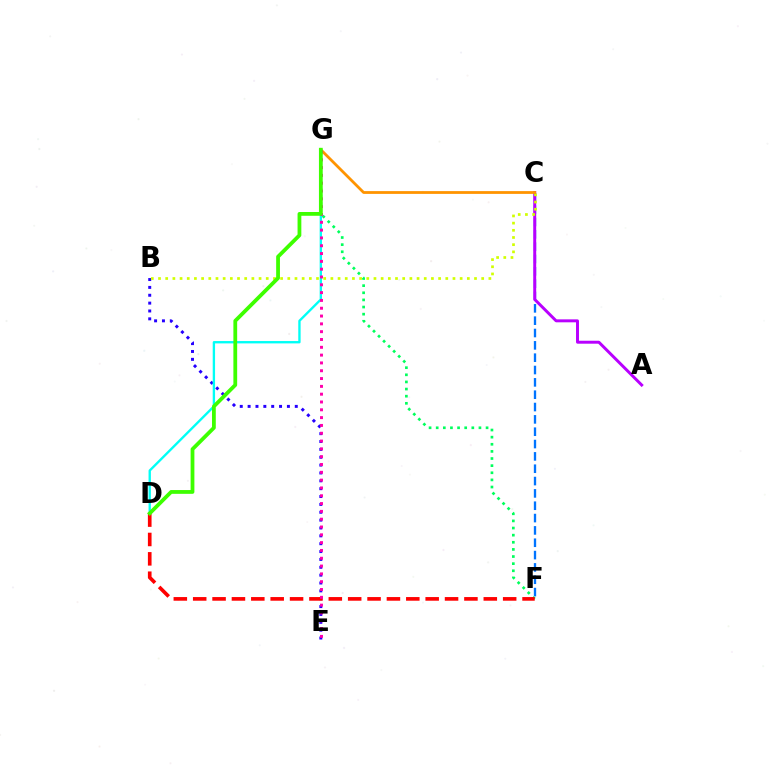{('C', 'F'): [{'color': '#0074ff', 'line_style': 'dashed', 'thickness': 1.68}], ('A', 'C'): [{'color': '#b900ff', 'line_style': 'solid', 'thickness': 2.13}], ('B', 'E'): [{'color': '#2500ff', 'line_style': 'dotted', 'thickness': 2.14}], ('D', 'G'): [{'color': '#00fff6', 'line_style': 'solid', 'thickness': 1.69}, {'color': '#3dff00', 'line_style': 'solid', 'thickness': 2.72}], ('F', 'G'): [{'color': '#00ff5c', 'line_style': 'dotted', 'thickness': 1.94}], ('B', 'C'): [{'color': '#d1ff00', 'line_style': 'dotted', 'thickness': 1.95}], ('D', 'F'): [{'color': '#ff0000', 'line_style': 'dashed', 'thickness': 2.63}], ('C', 'G'): [{'color': '#ff9400', 'line_style': 'solid', 'thickness': 2.0}], ('E', 'G'): [{'color': '#ff00ac', 'line_style': 'dotted', 'thickness': 2.12}]}